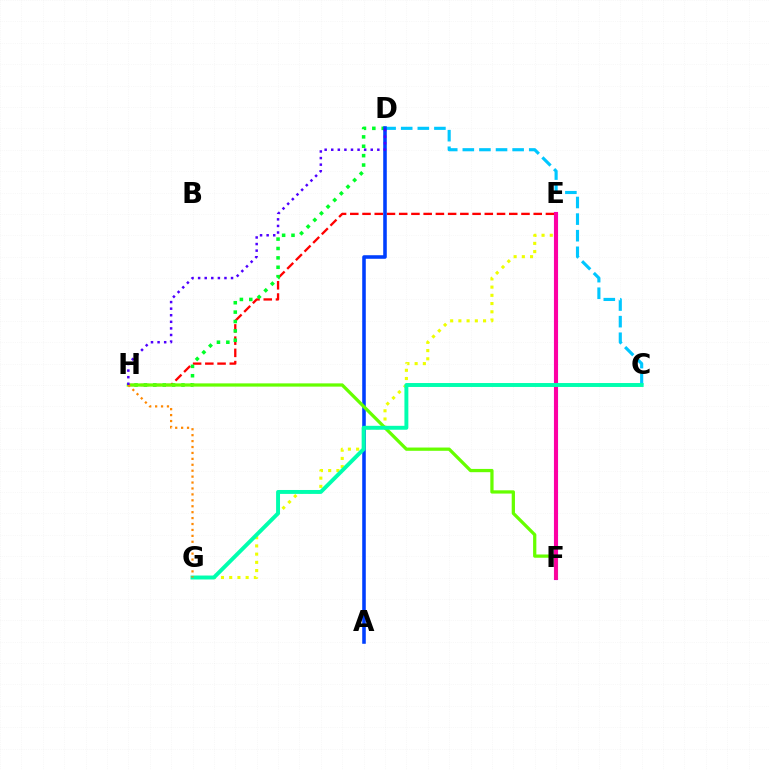{('E', 'G'): [{'color': '#eeff00', 'line_style': 'dotted', 'thickness': 2.23}], ('E', 'F'): [{'color': '#d600ff', 'line_style': 'solid', 'thickness': 2.97}, {'color': '#ff00a0', 'line_style': 'solid', 'thickness': 2.72}], ('E', 'H'): [{'color': '#ff0000', 'line_style': 'dashed', 'thickness': 1.66}], ('D', 'H'): [{'color': '#00ff27', 'line_style': 'dotted', 'thickness': 2.55}, {'color': '#4f00ff', 'line_style': 'dotted', 'thickness': 1.79}], ('C', 'D'): [{'color': '#00c7ff', 'line_style': 'dashed', 'thickness': 2.26}], ('A', 'D'): [{'color': '#003fff', 'line_style': 'solid', 'thickness': 2.57}], ('F', 'H'): [{'color': '#66ff00', 'line_style': 'solid', 'thickness': 2.35}], ('C', 'G'): [{'color': '#00ffaf', 'line_style': 'solid', 'thickness': 2.83}], ('G', 'H'): [{'color': '#ff8800', 'line_style': 'dotted', 'thickness': 1.61}]}